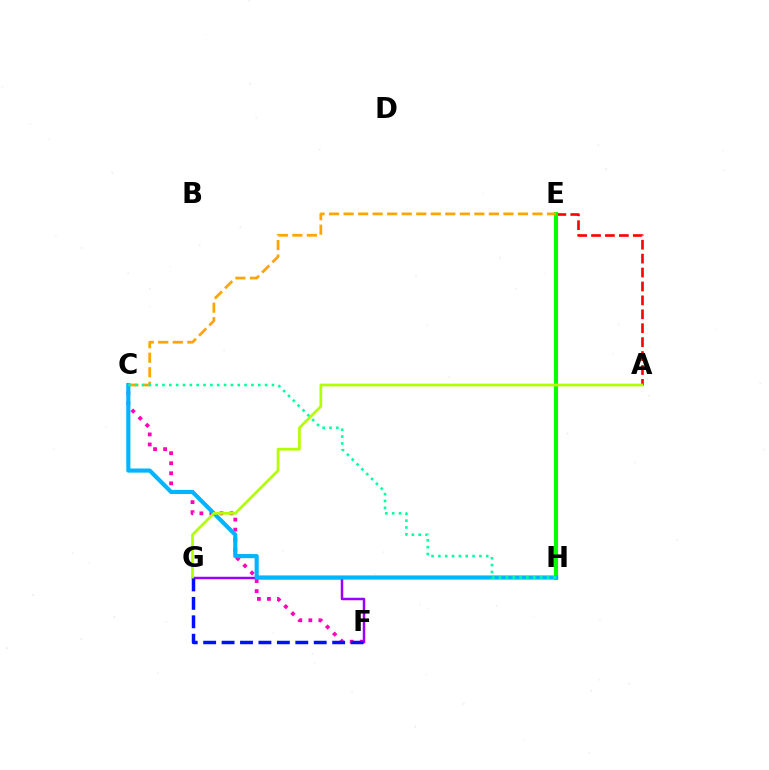{('A', 'E'): [{'color': '#ff0000', 'line_style': 'dashed', 'thickness': 1.89}], ('E', 'H'): [{'color': '#08ff00', 'line_style': 'solid', 'thickness': 2.95}], ('C', 'E'): [{'color': '#ffa500', 'line_style': 'dashed', 'thickness': 1.97}], ('F', 'G'): [{'color': '#9b00ff', 'line_style': 'solid', 'thickness': 1.8}, {'color': '#0010ff', 'line_style': 'dashed', 'thickness': 2.5}], ('C', 'F'): [{'color': '#ff00bd', 'line_style': 'dotted', 'thickness': 2.73}], ('C', 'H'): [{'color': '#00b5ff', 'line_style': 'solid', 'thickness': 2.98}, {'color': '#00ff9d', 'line_style': 'dotted', 'thickness': 1.86}], ('A', 'G'): [{'color': '#b3ff00', 'line_style': 'solid', 'thickness': 1.96}]}